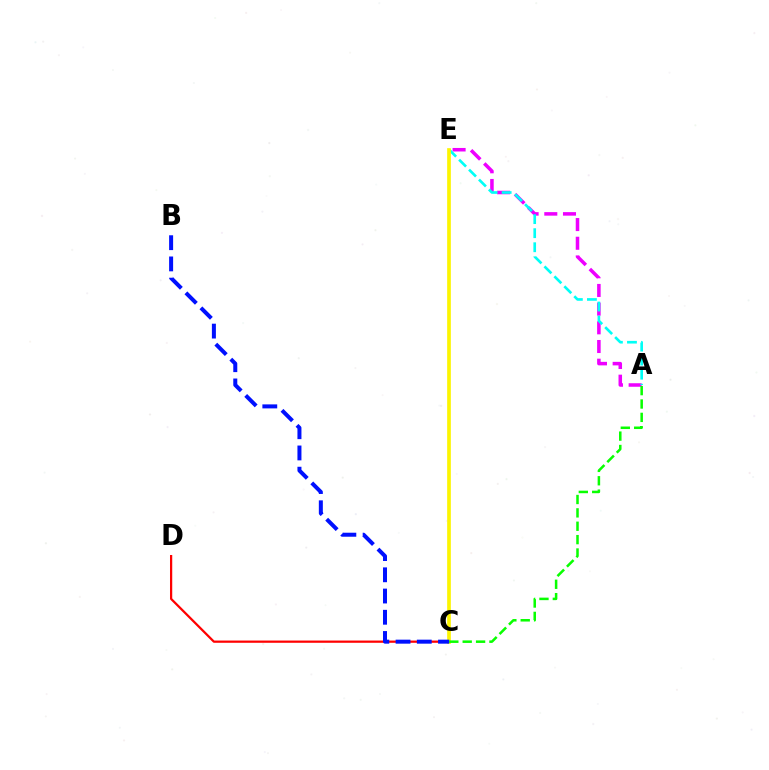{('A', 'E'): [{'color': '#ee00ff', 'line_style': 'dashed', 'thickness': 2.54}, {'color': '#00fff6', 'line_style': 'dashed', 'thickness': 1.91}], ('C', 'D'): [{'color': '#ff0000', 'line_style': 'solid', 'thickness': 1.61}], ('C', 'E'): [{'color': '#fcf500', 'line_style': 'solid', 'thickness': 2.65}], ('A', 'C'): [{'color': '#08ff00', 'line_style': 'dashed', 'thickness': 1.82}], ('B', 'C'): [{'color': '#0010ff', 'line_style': 'dashed', 'thickness': 2.88}]}